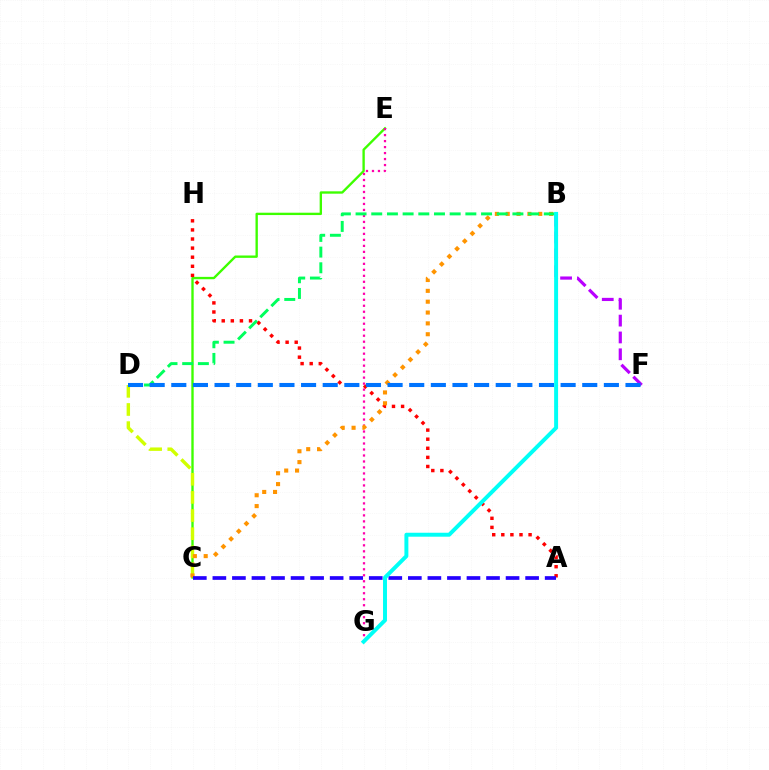{('C', 'E'): [{'color': '#3dff00', 'line_style': 'solid', 'thickness': 1.7}], ('C', 'D'): [{'color': '#d1ff00', 'line_style': 'dashed', 'thickness': 2.47}], ('E', 'G'): [{'color': '#ff00ac', 'line_style': 'dotted', 'thickness': 1.63}], ('A', 'H'): [{'color': '#ff0000', 'line_style': 'dotted', 'thickness': 2.47}], ('B', 'C'): [{'color': '#ff9400', 'line_style': 'dotted', 'thickness': 2.95}], ('A', 'C'): [{'color': '#2500ff', 'line_style': 'dashed', 'thickness': 2.66}], ('B', 'F'): [{'color': '#b900ff', 'line_style': 'dashed', 'thickness': 2.29}], ('B', 'D'): [{'color': '#00ff5c', 'line_style': 'dashed', 'thickness': 2.13}], ('D', 'F'): [{'color': '#0074ff', 'line_style': 'dashed', 'thickness': 2.94}], ('B', 'G'): [{'color': '#00fff6', 'line_style': 'solid', 'thickness': 2.85}]}